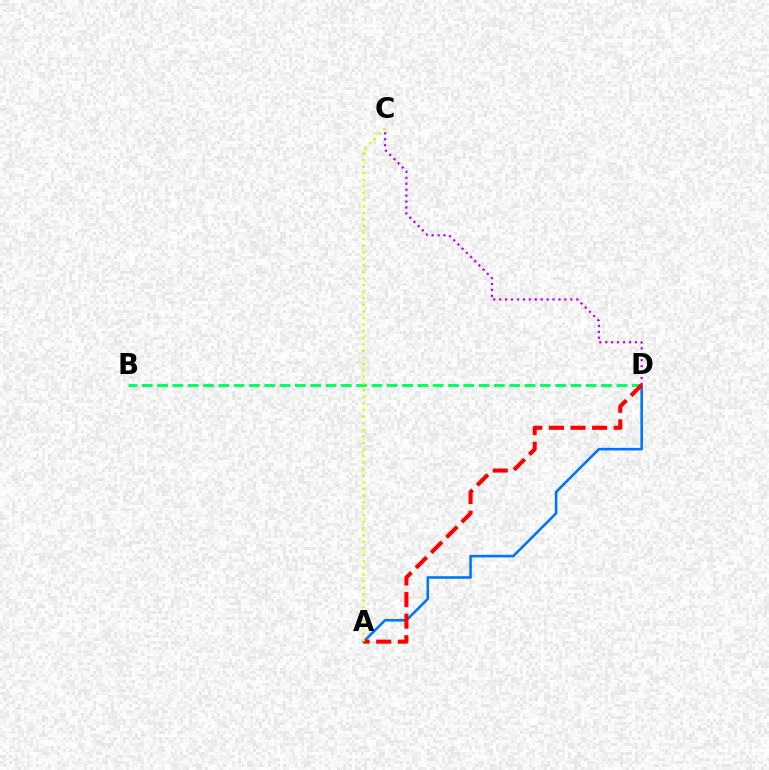{('A', 'D'): [{'color': '#0074ff', 'line_style': 'solid', 'thickness': 1.86}, {'color': '#ff0000', 'line_style': 'dashed', 'thickness': 2.93}], ('B', 'D'): [{'color': '#00ff5c', 'line_style': 'dashed', 'thickness': 2.08}], ('C', 'D'): [{'color': '#b900ff', 'line_style': 'dotted', 'thickness': 1.61}], ('A', 'C'): [{'color': '#d1ff00', 'line_style': 'dotted', 'thickness': 1.79}]}